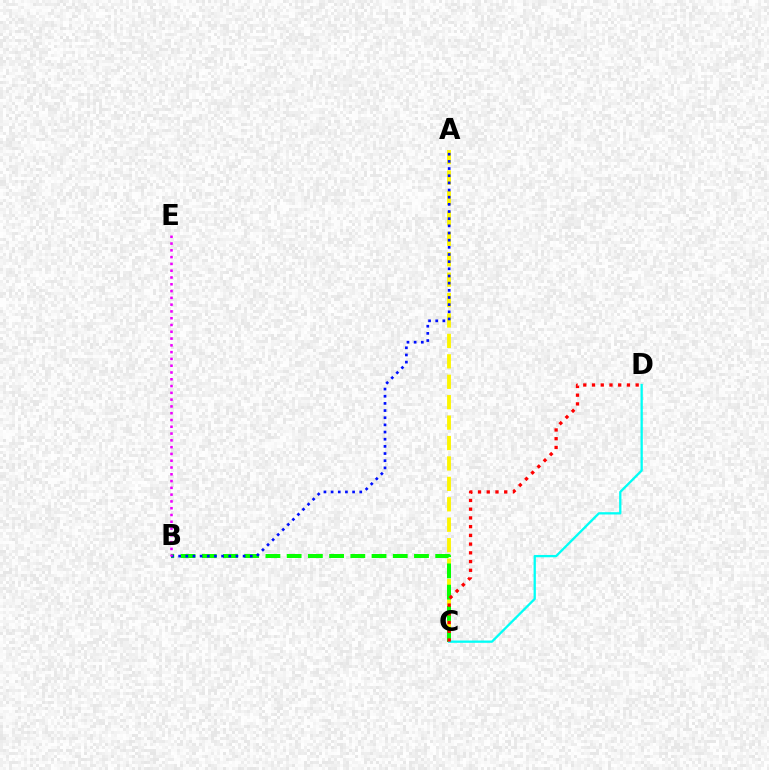{('A', 'C'): [{'color': '#fcf500', 'line_style': 'dashed', 'thickness': 2.77}], ('B', 'C'): [{'color': '#08ff00', 'line_style': 'dashed', 'thickness': 2.88}], ('C', 'D'): [{'color': '#00fff6', 'line_style': 'solid', 'thickness': 1.65}, {'color': '#ff0000', 'line_style': 'dotted', 'thickness': 2.37}], ('A', 'B'): [{'color': '#0010ff', 'line_style': 'dotted', 'thickness': 1.95}], ('B', 'E'): [{'color': '#ee00ff', 'line_style': 'dotted', 'thickness': 1.84}]}